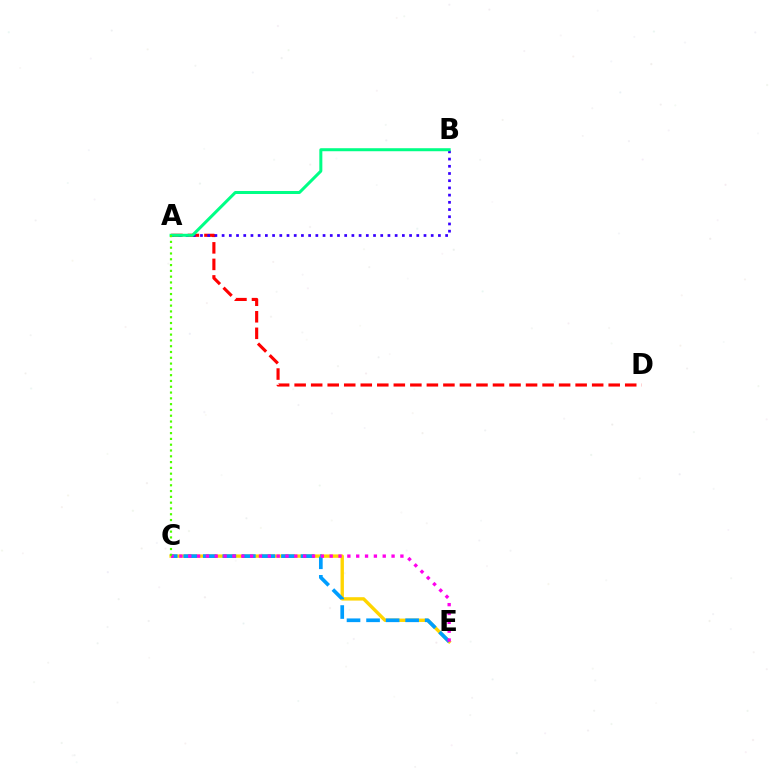{('C', 'E'): [{'color': '#ffd500', 'line_style': 'solid', 'thickness': 2.44}, {'color': '#009eff', 'line_style': 'dashed', 'thickness': 2.65}, {'color': '#ff00ed', 'line_style': 'dotted', 'thickness': 2.4}], ('A', 'D'): [{'color': '#ff0000', 'line_style': 'dashed', 'thickness': 2.25}], ('A', 'B'): [{'color': '#3700ff', 'line_style': 'dotted', 'thickness': 1.96}, {'color': '#00ff86', 'line_style': 'solid', 'thickness': 2.17}], ('A', 'C'): [{'color': '#4fff00', 'line_style': 'dotted', 'thickness': 1.57}]}